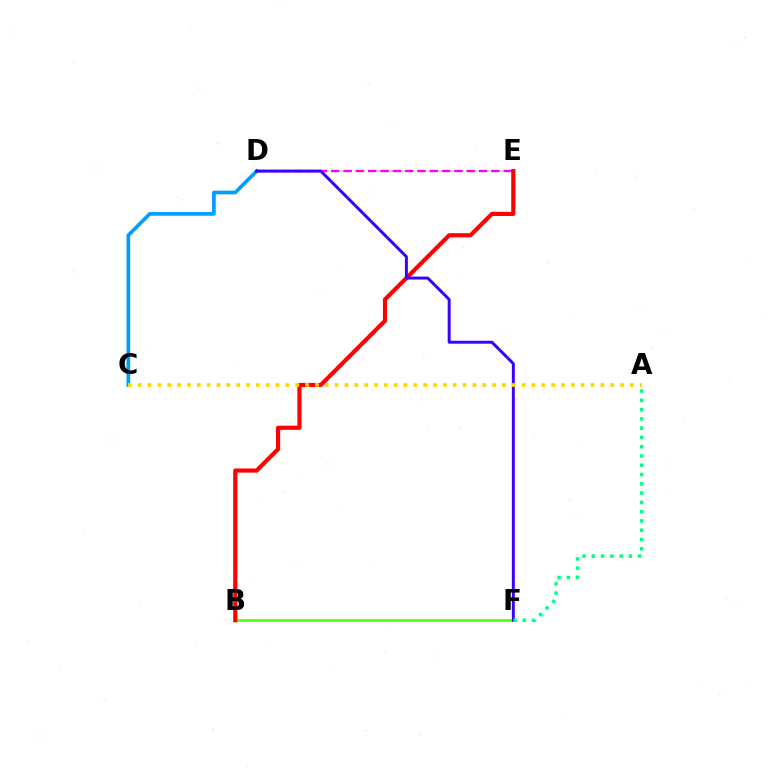{('D', 'E'): [{'color': '#ff00ed', 'line_style': 'dashed', 'thickness': 1.67}], ('B', 'F'): [{'color': '#4fff00', 'line_style': 'solid', 'thickness': 1.83}], ('C', 'D'): [{'color': '#009eff', 'line_style': 'solid', 'thickness': 2.67}], ('B', 'E'): [{'color': '#ff0000', 'line_style': 'solid', 'thickness': 2.99}], ('D', 'F'): [{'color': '#3700ff', 'line_style': 'solid', 'thickness': 2.13}], ('A', 'C'): [{'color': '#ffd500', 'line_style': 'dotted', 'thickness': 2.67}], ('A', 'F'): [{'color': '#00ff86', 'line_style': 'dotted', 'thickness': 2.52}]}